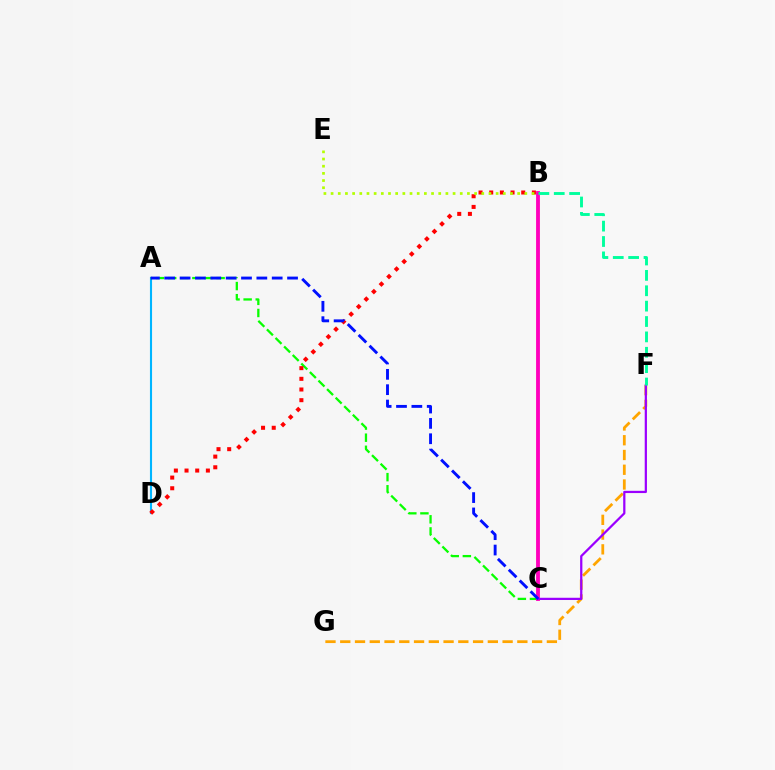{('F', 'G'): [{'color': '#ffa500', 'line_style': 'dashed', 'thickness': 2.01}], ('A', 'D'): [{'color': '#00b5ff', 'line_style': 'solid', 'thickness': 1.52}], ('A', 'C'): [{'color': '#08ff00', 'line_style': 'dashed', 'thickness': 1.64}, {'color': '#0010ff', 'line_style': 'dashed', 'thickness': 2.09}], ('B', 'C'): [{'color': '#ff00bd', 'line_style': 'solid', 'thickness': 2.76}], ('B', 'D'): [{'color': '#ff0000', 'line_style': 'dotted', 'thickness': 2.9}], ('C', 'F'): [{'color': '#9b00ff', 'line_style': 'solid', 'thickness': 1.61}], ('B', 'F'): [{'color': '#00ff9d', 'line_style': 'dashed', 'thickness': 2.09}], ('B', 'E'): [{'color': '#b3ff00', 'line_style': 'dotted', 'thickness': 1.95}]}